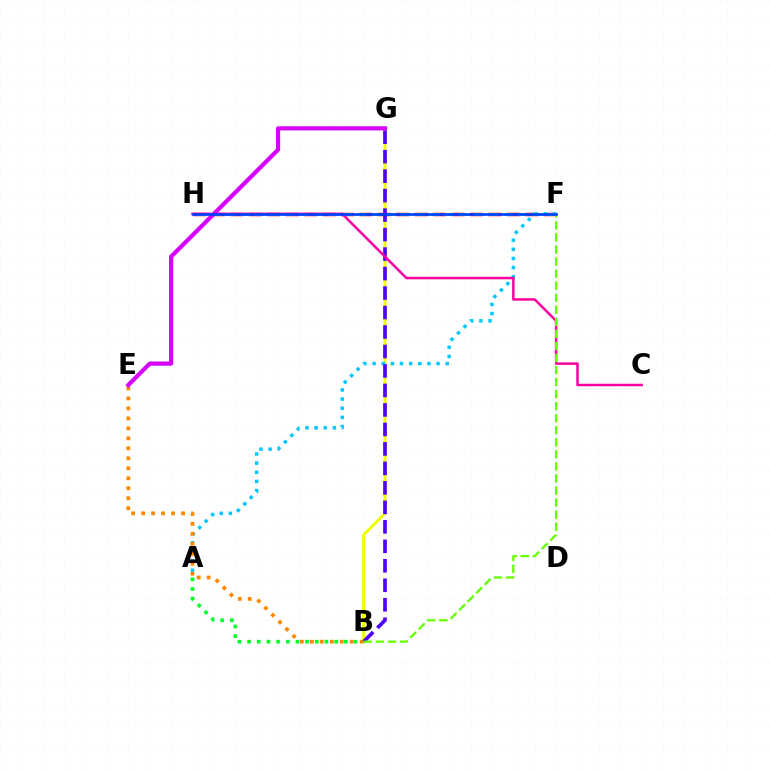{('F', 'H'): [{'color': '#ff0000', 'line_style': 'dashed', 'thickness': 2.5}, {'color': '#00ffaf', 'line_style': 'dashed', 'thickness': 1.98}, {'color': '#003fff', 'line_style': 'solid', 'thickness': 1.91}], ('B', 'G'): [{'color': '#eeff00', 'line_style': 'solid', 'thickness': 2.12}, {'color': '#4f00ff', 'line_style': 'dashed', 'thickness': 2.65}], ('A', 'F'): [{'color': '#00c7ff', 'line_style': 'dotted', 'thickness': 2.48}], ('B', 'E'): [{'color': '#ff8800', 'line_style': 'dotted', 'thickness': 2.71}], ('C', 'H'): [{'color': '#ff00a0', 'line_style': 'solid', 'thickness': 1.8}], ('E', 'G'): [{'color': '#d600ff', 'line_style': 'solid', 'thickness': 3.0}], ('B', 'F'): [{'color': '#66ff00', 'line_style': 'dashed', 'thickness': 1.64}], ('A', 'B'): [{'color': '#00ff27', 'line_style': 'dotted', 'thickness': 2.63}]}